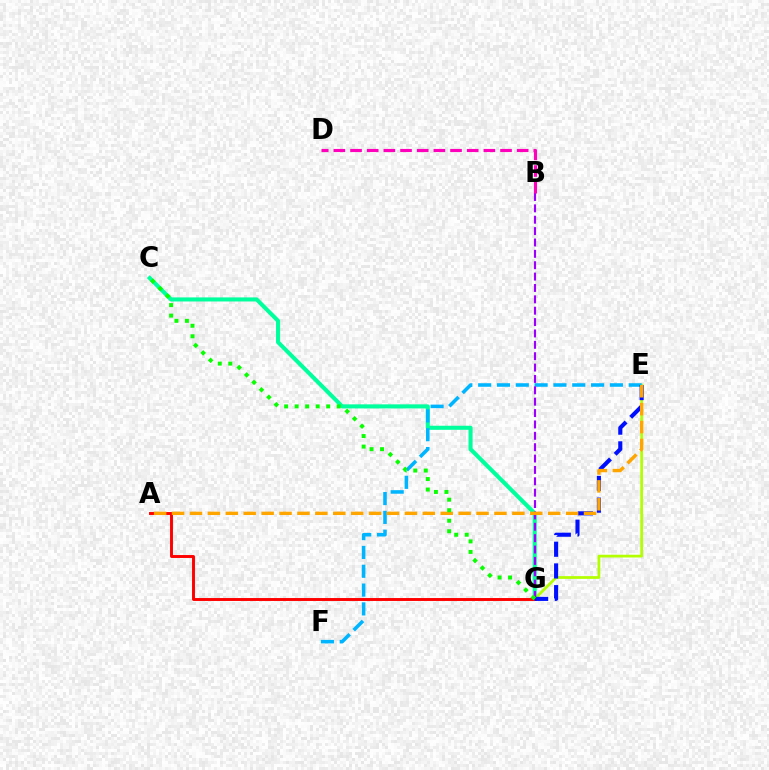{('E', 'G'): [{'color': '#b3ff00', 'line_style': 'solid', 'thickness': 1.98}, {'color': '#0010ff', 'line_style': 'dashed', 'thickness': 2.95}], ('C', 'G'): [{'color': '#00ff9d', 'line_style': 'solid', 'thickness': 2.93}, {'color': '#08ff00', 'line_style': 'dotted', 'thickness': 2.86}], ('E', 'F'): [{'color': '#00b5ff', 'line_style': 'dashed', 'thickness': 2.56}], ('B', 'G'): [{'color': '#9b00ff', 'line_style': 'dashed', 'thickness': 1.55}], ('B', 'D'): [{'color': '#ff00bd', 'line_style': 'dashed', 'thickness': 2.26}], ('A', 'G'): [{'color': '#ff0000', 'line_style': 'solid', 'thickness': 2.11}], ('A', 'E'): [{'color': '#ffa500', 'line_style': 'dashed', 'thickness': 2.43}]}